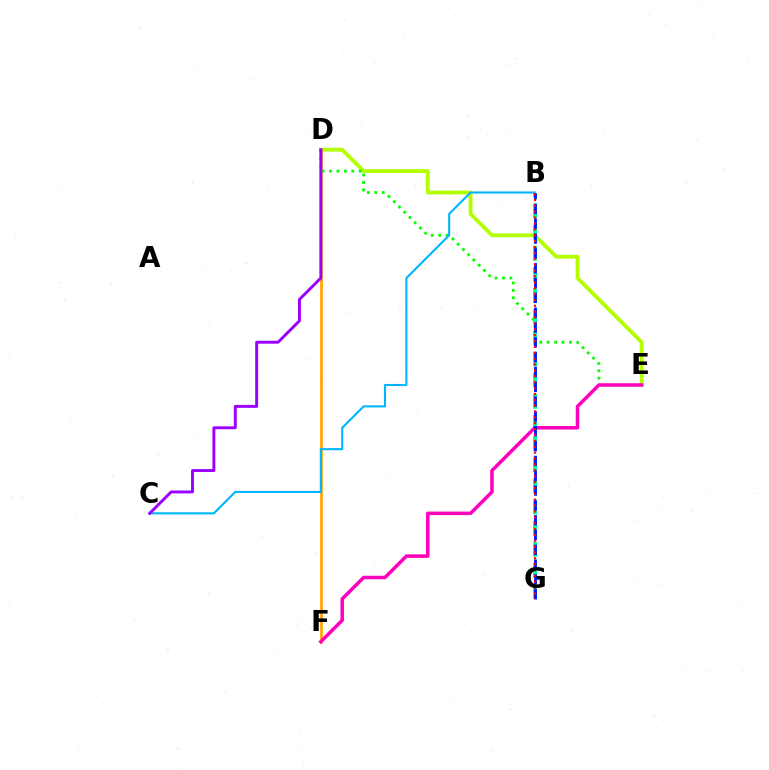{('D', 'E'): [{'color': '#b3ff00', 'line_style': 'solid', 'thickness': 2.74}, {'color': '#08ff00', 'line_style': 'dotted', 'thickness': 2.01}], ('D', 'F'): [{'color': '#ffa500', 'line_style': 'solid', 'thickness': 1.96}], ('B', 'G'): [{'color': '#00ff9d', 'line_style': 'dashed', 'thickness': 2.87}, {'color': '#0010ff', 'line_style': 'dashed', 'thickness': 2.01}, {'color': '#ff0000', 'line_style': 'dotted', 'thickness': 1.6}], ('E', 'F'): [{'color': '#ff00bd', 'line_style': 'solid', 'thickness': 2.52}], ('B', 'C'): [{'color': '#00b5ff', 'line_style': 'solid', 'thickness': 1.5}], ('C', 'D'): [{'color': '#9b00ff', 'line_style': 'solid', 'thickness': 2.11}]}